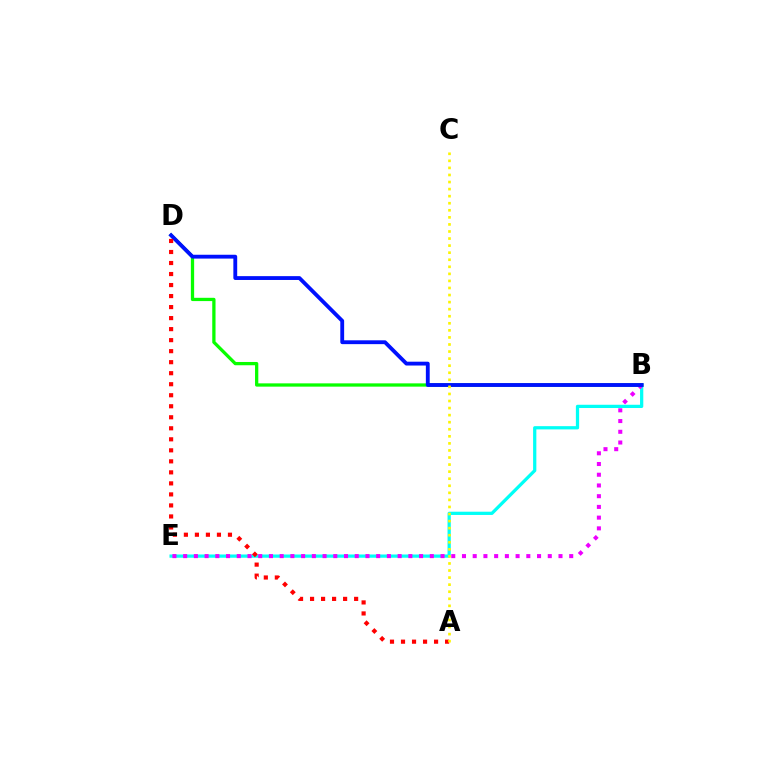{('B', 'E'): [{'color': '#00fff6', 'line_style': 'solid', 'thickness': 2.34}, {'color': '#ee00ff', 'line_style': 'dotted', 'thickness': 2.91}], ('B', 'D'): [{'color': '#08ff00', 'line_style': 'solid', 'thickness': 2.36}, {'color': '#0010ff', 'line_style': 'solid', 'thickness': 2.76}], ('A', 'D'): [{'color': '#ff0000', 'line_style': 'dotted', 'thickness': 2.99}], ('A', 'C'): [{'color': '#fcf500', 'line_style': 'dotted', 'thickness': 1.92}]}